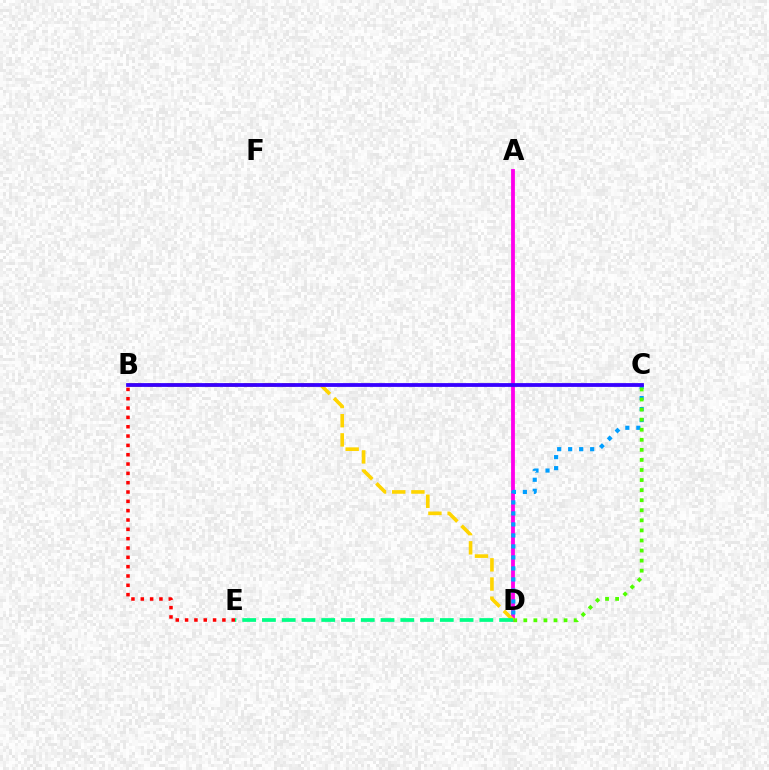{('A', 'D'): [{'color': '#ff00ed', 'line_style': 'solid', 'thickness': 2.75}], ('B', 'D'): [{'color': '#ffd500', 'line_style': 'dashed', 'thickness': 2.61}], ('C', 'D'): [{'color': '#009eff', 'line_style': 'dotted', 'thickness': 2.99}, {'color': '#4fff00', 'line_style': 'dotted', 'thickness': 2.73}], ('D', 'E'): [{'color': '#00ff86', 'line_style': 'dashed', 'thickness': 2.68}], ('B', 'C'): [{'color': '#3700ff', 'line_style': 'solid', 'thickness': 2.72}], ('B', 'E'): [{'color': '#ff0000', 'line_style': 'dotted', 'thickness': 2.53}]}